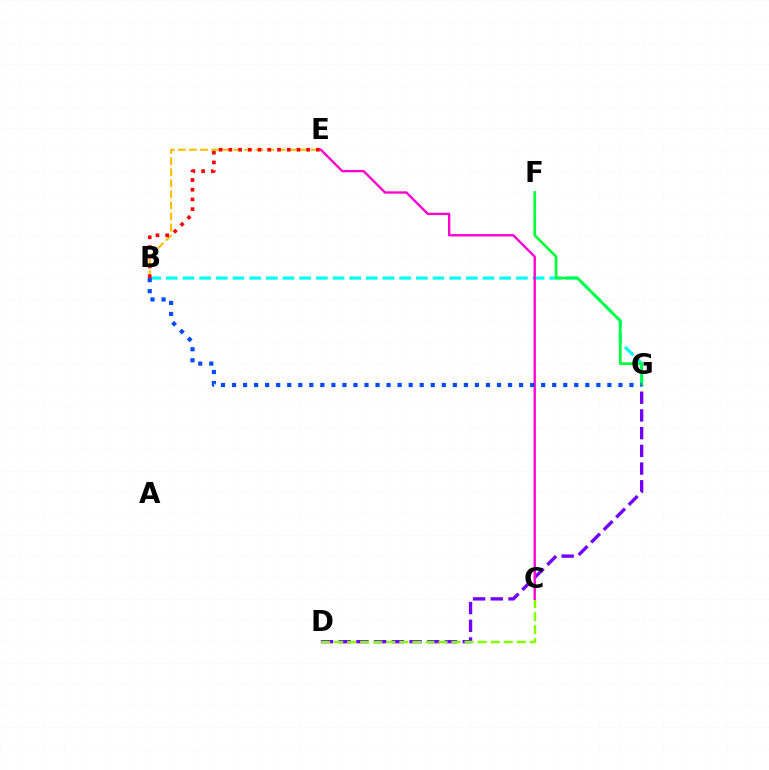{('D', 'G'): [{'color': '#7200ff', 'line_style': 'dashed', 'thickness': 2.41}], ('B', 'E'): [{'color': '#ffbd00', 'line_style': 'dashed', 'thickness': 1.51}, {'color': '#ff0000', 'line_style': 'dotted', 'thickness': 2.64}], ('B', 'G'): [{'color': '#00fff6', 'line_style': 'dashed', 'thickness': 2.26}, {'color': '#004bff', 'line_style': 'dotted', 'thickness': 3.0}], ('F', 'G'): [{'color': '#00ff39', 'line_style': 'solid', 'thickness': 1.94}], ('C', 'D'): [{'color': '#84ff00', 'line_style': 'dashed', 'thickness': 1.77}], ('C', 'E'): [{'color': '#ff00cf', 'line_style': 'solid', 'thickness': 1.68}]}